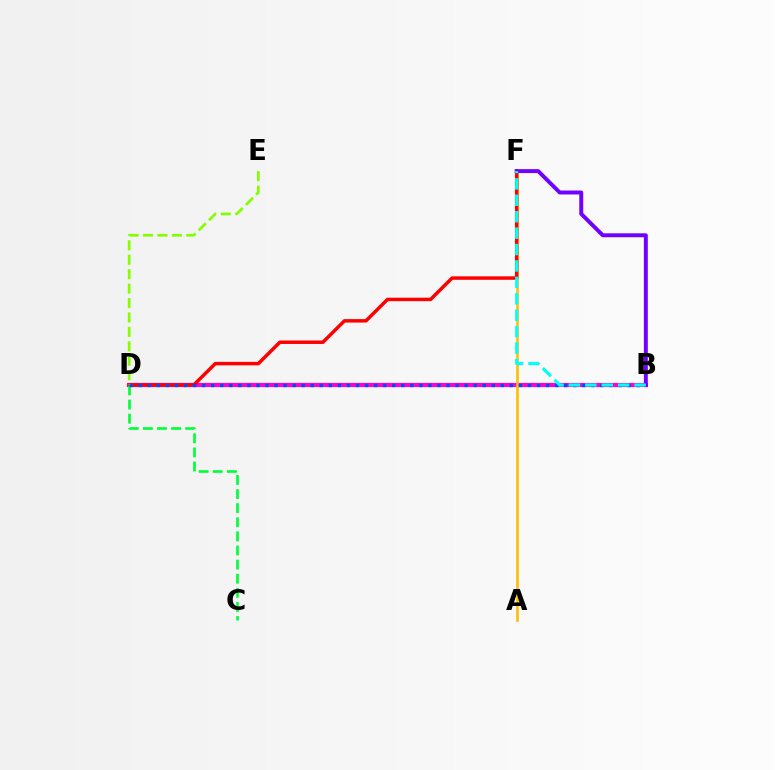{('B', 'D'): [{'color': '#ff00cf', 'line_style': 'solid', 'thickness': 2.99}, {'color': '#004bff', 'line_style': 'dotted', 'thickness': 2.46}], ('A', 'F'): [{'color': '#ffbd00', 'line_style': 'solid', 'thickness': 1.86}], ('D', 'F'): [{'color': '#ff0000', 'line_style': 'solid', 'thickness': 2.5}], ('C', 'D'): [{'color': '#00ff39', 'line_style': 'dashed', 'thickness': 1.92}], ('B', 'F'): [{'color': '#7200ff', 'line_style': 'solid', 'thickness': 2.84}, {'color': '#00fff6', 'line_style': 'dashed', 'thickness': 2.23}], ('D', 'E'): [{'color': '#84ff00', 'line_style': 'dashed', 'thickness': 1.96}]}